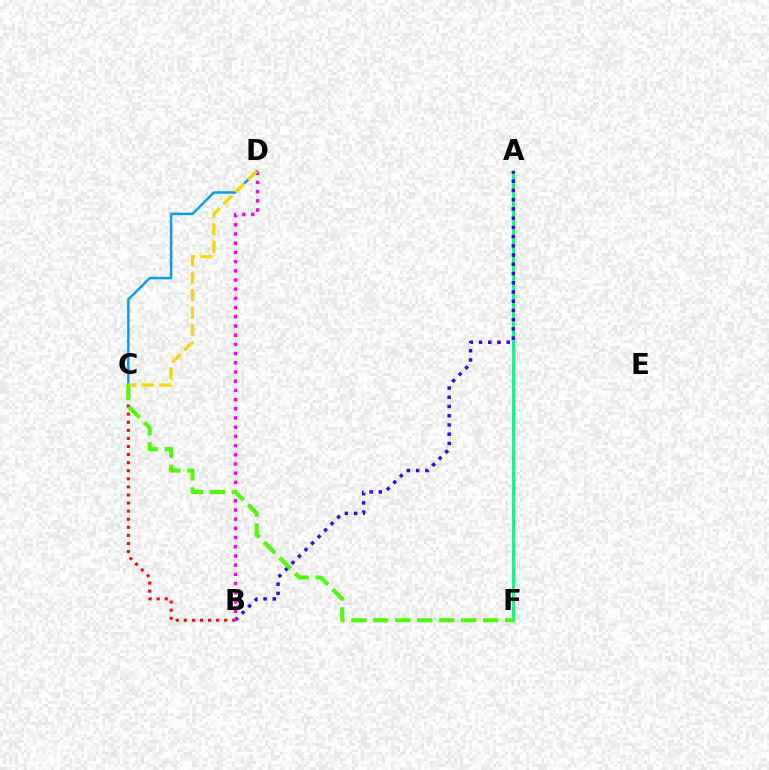{('A', 'F'): [{'color': '#00ff86', 'line_style': 'solid', 'thickness': 2.06}], ('A', 'B'): [{'color': '#3700ff', 'line_style': 'dotted', 'thickness': 2.51}], ('B', 'C'): [{'color': '#ff0000', 'line_style': 'dotted', 'thickness': 2.2}], ('C', 'D'): [{'color': '#009eff', 'line_style': 'solid', 'thickness': 1.78}, {'color': '#ffd500', 'line_style': 'dashed', 'thickness': 2.37}], ('B', 'D'): [{'color': '#ff00ed', 'line_style': 'dotted', 'thickness': 2.5}], ('C', 'F'): [{'color': '#4fff00', 'line_style': 'dashed', 'thickness': 2.98}]}